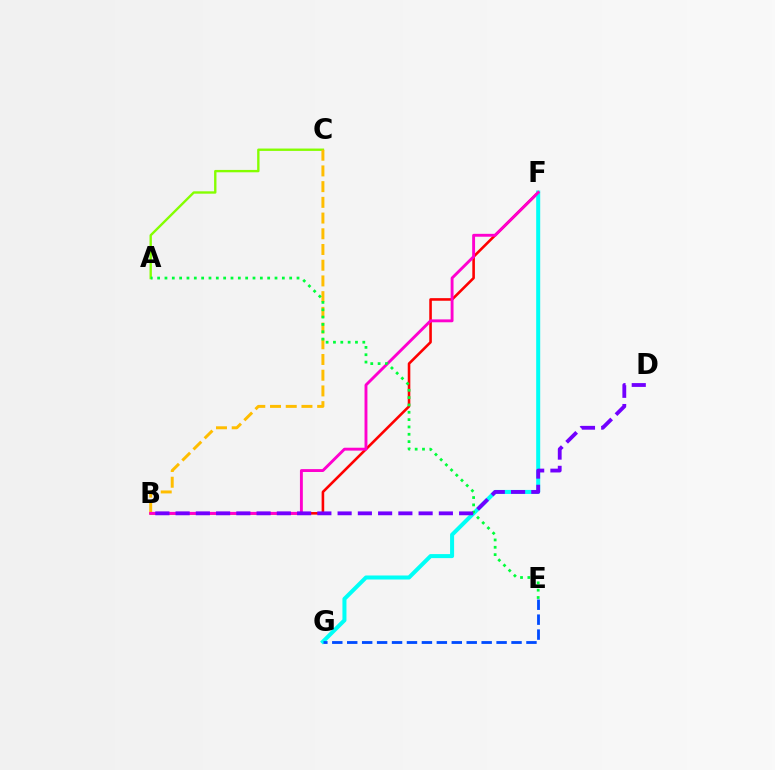{('B', 'F'): [{'color': '#ff0000', 'line_style': 'solid', 'thickness': 1.87}, {'color': '#ff00cf', 'line_style': 'solid', 'thickness': 2.08}], ('A', 'C'): [{'color': '#84ff00', 'line_style': 'solid', 'thickness': 1.7}], ('B', 'C'): [{'color': '#ffbd00', 'line_style': 'dashed', 'thickness': 2.13}], ('F', 'G'): [{'color': '#00fff6', 'line_style': 'solid', 'thickness': 2.9}], ('E', 'G'): [{'color': '#004bff', 'line_style': 'dashed', 'thickness': 2.03}], ('A', 'E'): [{'color': '#00ff39', 'line_style': 'dotted', 'thickness': 1.99}], ('B', 'D'): [{'color': '#7200ff', 'line_style': 'dashed', 'thickness': 2.75}]}